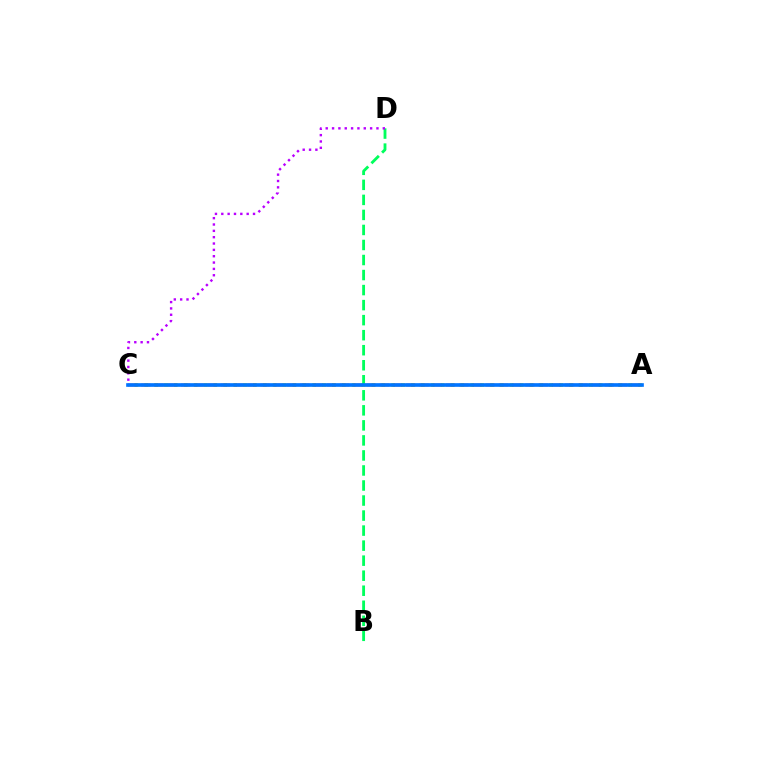{('A', 'C'): [{'color': '#d1ff00', 'line_style': 'dotted', 'thickness': 2.68}, {'color': '#ff0000', 'line_style': 'dashed', 'thickness': 1.8}, {'color': '#0074ff', 'line_style': 'solid', 'thickness': 2.63}], ('B', 'D'): [{'color': '#00ff5c', 'line_style': 'dashed', 'thickness': 2.04}], ('C', 'D'): [{'color': '#b900ff', 'line_style': 'dotted', 'thickness': 1.72}]}